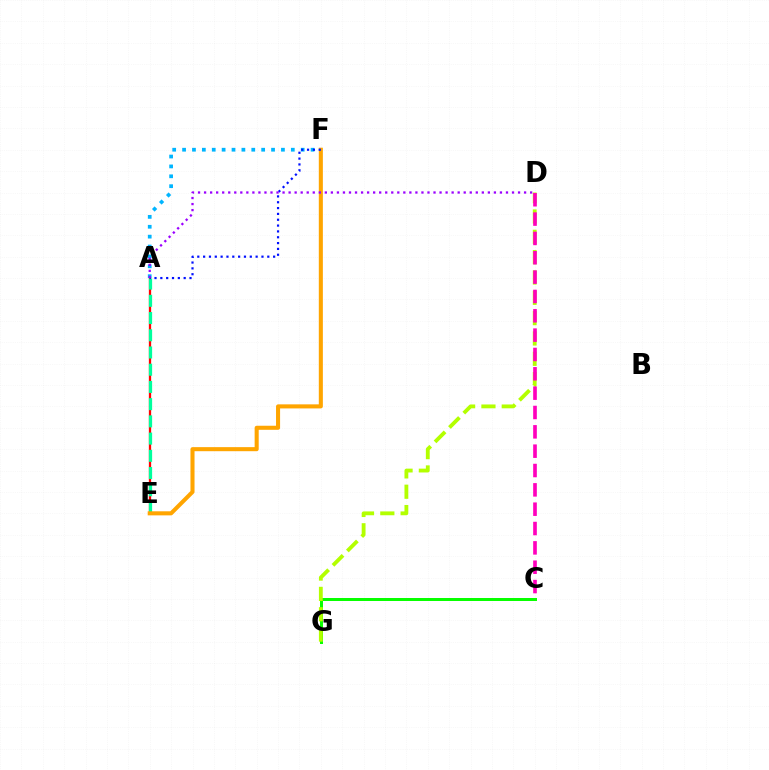{('A', 'E'): [{'color': '#ff0000', 'line_style': 'solid', 'thickness': 1.65}, {'color': '#00ff9d', 'line_style': 'dashed', 'thickness': 2.34}], ('C', 'G'): [{'color': '#08ff00', 'line_style': 'solid', 'thickness': 2.16}], ('A', 'F'): [{'color': '#00b5ff', 'line_style': 'dotted', 'thickness': 2.69}, {'color': '#0010ff', 'line_style': 'dotted', 'thickness': 1.59}], ('E', 'F'): [{'color': '#ffa500', 'line_style': 'solid', 'thickness': 2.93}], ('D', 'G'): [{'color': '#b3ff00', 'line_style': 'dashed', 'thickness': 2.76}], ('A', 'D'): [{'color': '#9b00ff', 'line_style': 'dotted', 'thickness': 1.64}], ('C', 'D'): [{'color': '#ff00bd', 'line_style': 'dashed', 'thickness': 2.63}]}